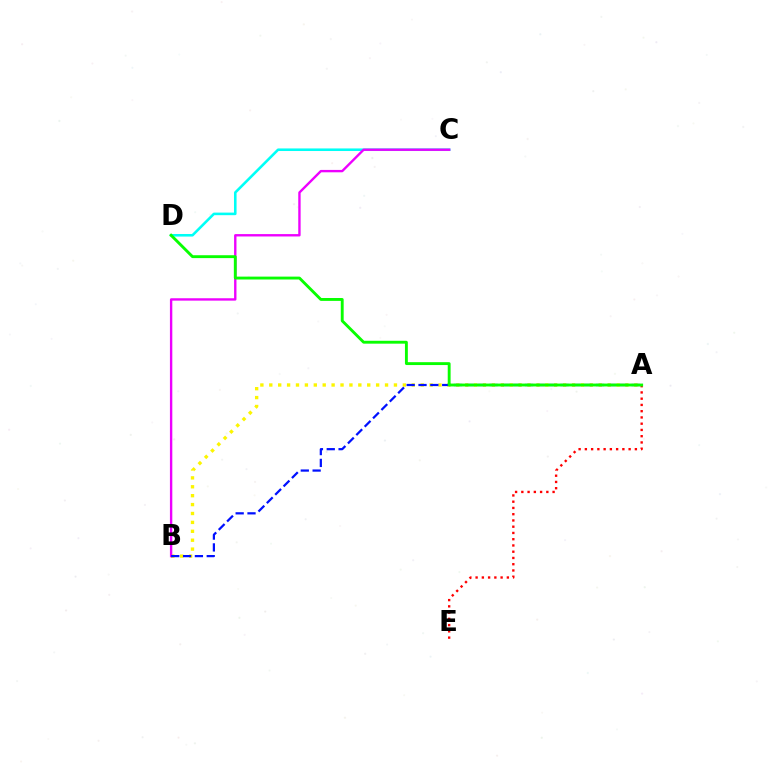{('A', 'E'): [{'color': '#ff0000', 'line_style': 'dotted', 'thickness': 1.7}], ('C', 'D'): [{'color': '#00fff6', 'line_style': 'solid', 'thickness': 1.86}], ('A', 'B'): [{'color': '#fcf500', 'line_style': 'dotted', 'thickness': 2.42}, {'color': '#0010ff', 'line_style': 'dashed', 'thickness': 1.61}], ('B', 'C'): [{'color': '#ee00ff', 'line_style': 'solid', 'thickness': 1.71}], ('A', 'D'): [{'color': '#08ff00', 'line_style': 'solid', 'thickness': 2.07}]}